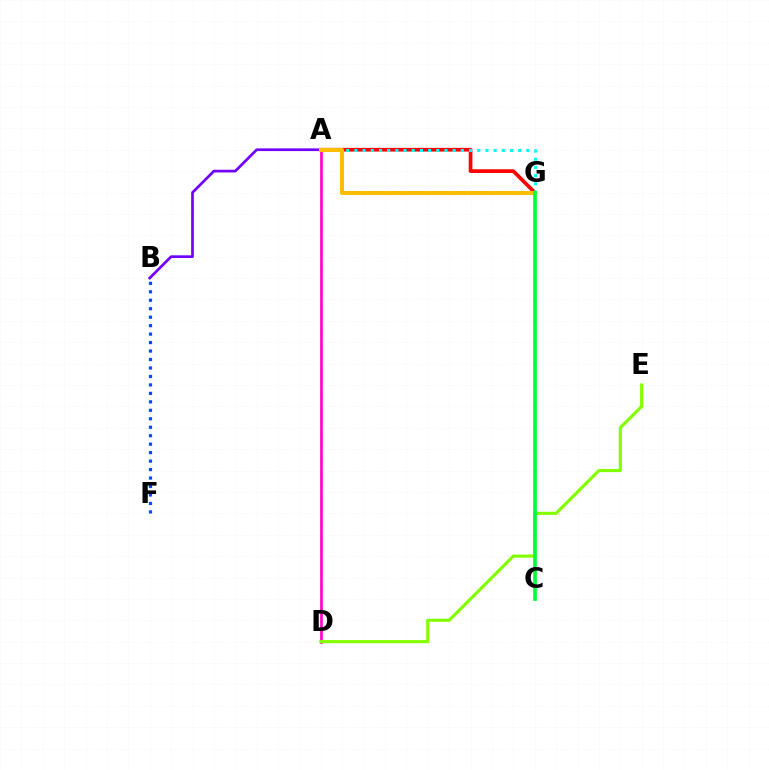{('A', 'B'): [{'color': '#7200ff', 'line_style': 'solid', 'thickness': 1.94}], ('A', 'G'): [{'color': '#ff0000', 'line_style': 'solid', 'thickness': 2.67}, {'color': '#00fff6', 'line_style': 'dotted', 'thickness': 2.22}, {'color': '#ffbd00', 'line_style': 'solid', 'thickness': 2.89}], ('B', 'F'): [{'color': '#004bff', 'line_style': 'dotted', 'thickness': 2.3}], ('A', 'D'): [{'color': '#ff00cf', 'line_style': 'solid', 'thickness': 1.91}], ('D', 'E'): [{'color': '#84ff00', 'line_style': 'solid', 'thickness': 2.26}], ('C', 'G'): [{'color': '#00ff39', 'line_style': 'solid', 'thickness': 2.63}]}